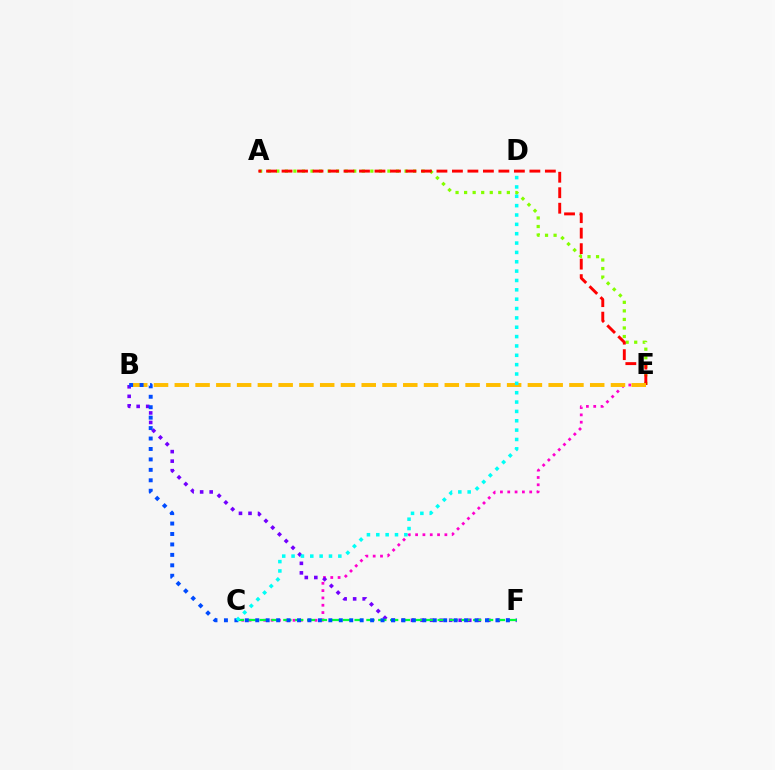{('C', 'E'): [{'color': '#ff00cf', 'line_style': 'dotted', 'thickness': 1.99}], ('A', 'E'): [{'color': '#84ff00', 'line_style': 'dotted', 'thickness': 2.32}, {'color': '#ff0000', 'line_style': 'dashed', 'thickness': 2.1}], ('B', 'F'): [{'color': '#7200ff', 'line_style': 'dotted', 'thickness': 2.59}, {'color': '#004bff', 'line_style': 'dotted', 'thickness': 2.84}], ('B', 'E'): [{'color': '#ffbd00', 'line_style': 'dashed', 'thickness': 2.82}], ('C', 'F'): [{'color': '#00ff39', 'line_style': 'dashed', 'thickness': 1.61}], ('C', 'D'): [{'color': '#00fff6', 'line_style': 'dotted', 'thickness': 2.54}]}